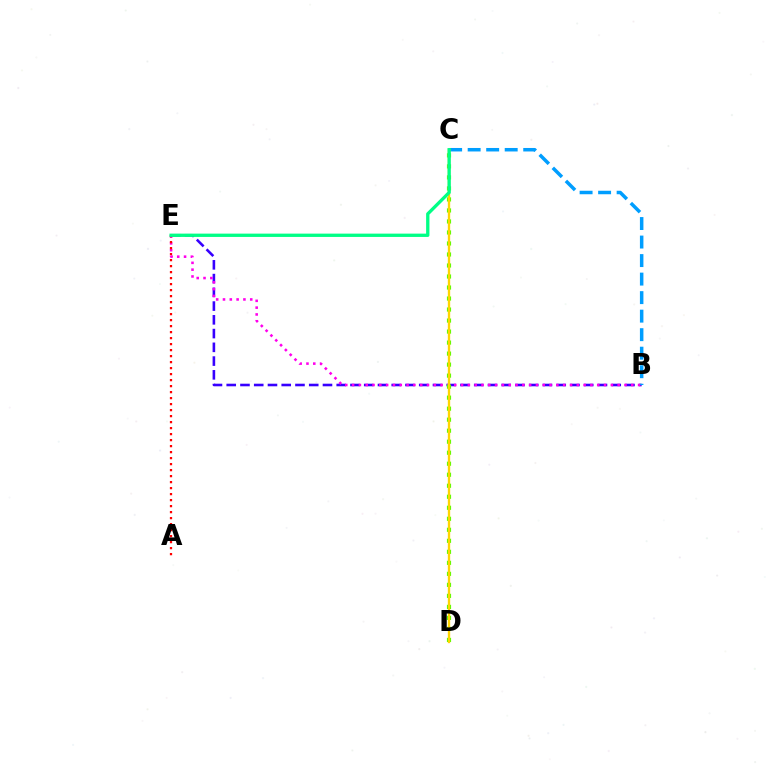{('B', 'E'): [{'color': '#3700ff', 'line_style': 'dashed', 'thickness': 1.87}, {'color': '#ff00ed', 'line_style': 'dotted', 'thickness': 1.85}], ('B', 'C'): [{'color': '#009eff', 'line_style': 'dashed', 'thickness': 2.52}], ('C', 'D'): [{'color': '#4fff00', 'line_style': 'dotted', 'thickness': 2.99}, {'color': '#ffd500', 'line_style': 'solid', 'thickness': 1.69}], ('A', 'E'): [{'color': '#ff0000', 'line_style': 'dotted', 'thickness': 1.63}], ('C', 'E'): [{'color': '#00ff86', 'line_style': 'solid', 'thickness': 2.38}]}